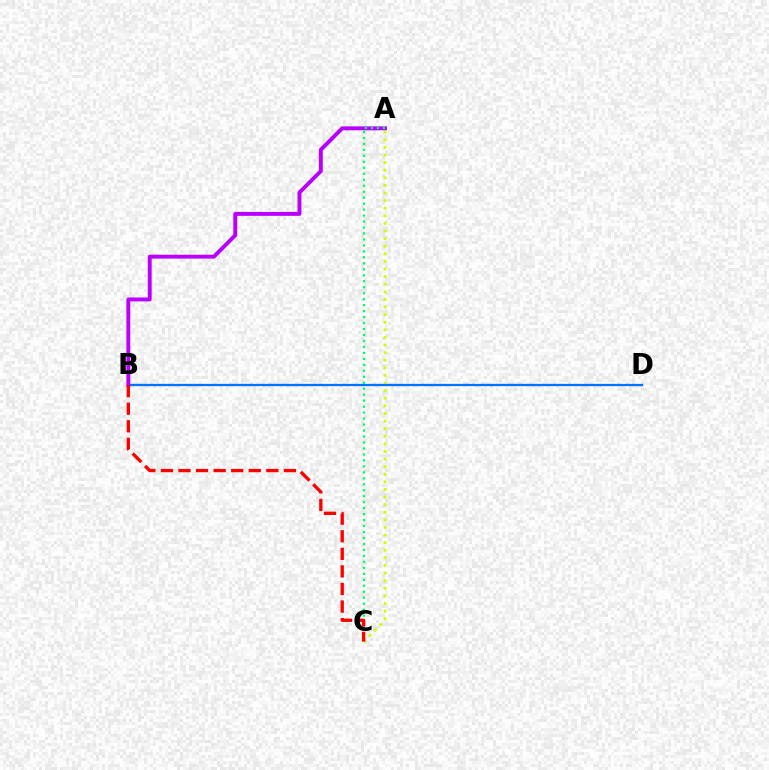{('A', 'C'): [{'color': '#d1ff00', 'line_style': 'dotted', 'thickness': 2.07}, {'color': '#00ff5c', 'line_style': 'dotted', 'thickness': 1.62}], ('B', 'D'): [{'color': '#0074ff', 'line_style': 'solid', 'thickness': 1.64}], ('A', 'B'): [{'color': '#b900ff', 'line_style': 'solid', 'thickness': 2.82}], ('B', 'C'): [{'color': '#ff0000', 'line_style': 'dashed', 'thickness': 2.39}]}